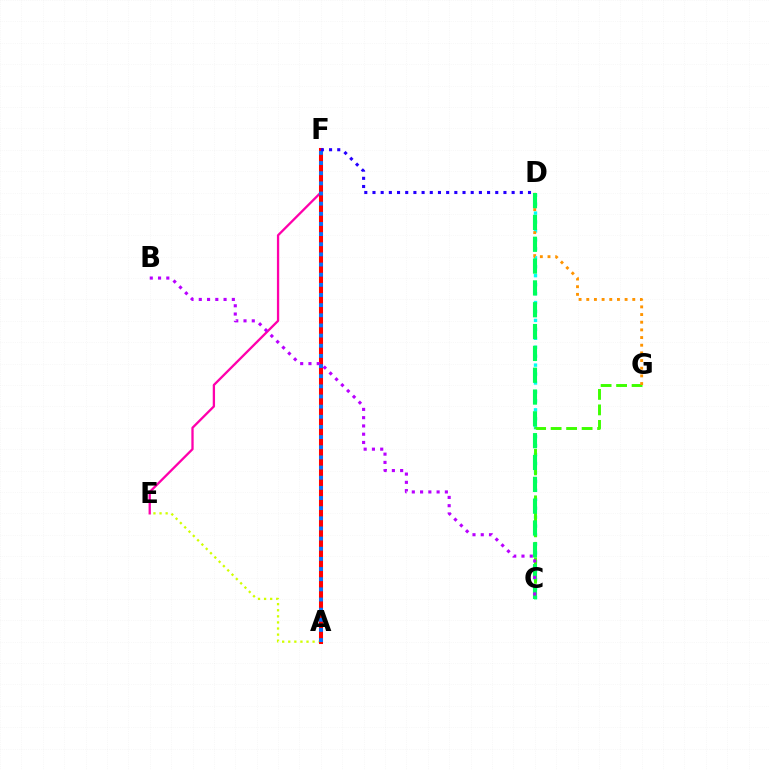{('C', 'D'): [{'color': '#00fff6', 'line_style': 'dotted', 'thickness': 2.43}, {'color': '#00ff5c', 'line_style': 'dashed', 'thickness': 2.97}], ('C', 'G'): [{'color': '#3dff00', 'line_style': 'dashed', 'thickness': 2.11}], ('D', 'G'): [{'color': '#ff9400', 'line_style': 'dotted', 'thickness': 2.08}], ('A', 'E'): [{'color': '#d1ff00', 'line_style': 'dotted', 'thickness': 1.65}], ('E', 'F'): [{'color': '#ff00ac', 'line_style': 'solid', 'thickness': 1.66}], ('A', 'F'): [{'color': '#ff0000', 'line_style': 'solid', 'thickness': 2.92}, {'color': '#0074ff', 'line_style': 'dotted', 'thickness': 2.76}], ('D', 'F'): [{'color': '#2500ff', 'line_style': 'dotted', 'thickness': 2.22}], ('B', 'C'): [{'color': '#b900ff', 'line_style': 'dotted', 'thickness': 2.25}]}